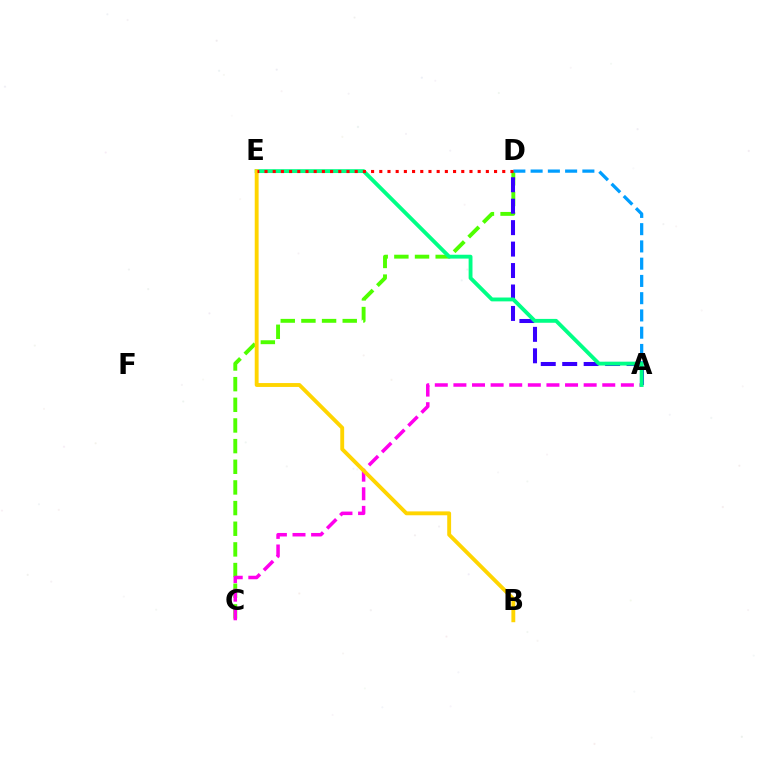{('C', 'D'): [{'color': '#4fff00', 'line_style': 'dashed', 'thickness': 2.81}], ('A', 'D'): [{'color': '#009eff', 'line_style': 'dashed', 'thickness': 2.34}, {'color': '#3700ff', 'line_style': 'dashed', 'thickness': 2.91}], ('A', 'C'): [{'color': '#ff00ed', 'line_style': 'dashed', 'thickness': 2.53}], ('A', 'E'): [{'color': '#00ff86', 'line_style': 'solid', 'thickness': 2.78}], ('B', 'E'): [{'color': '#ffd500', 'line_style': 'solid', 'thickness': 2.79}], ('D', 'E'): [{'color': '#ff0000', 'line_style': 'dotted', 'thickness': 2.23}]}